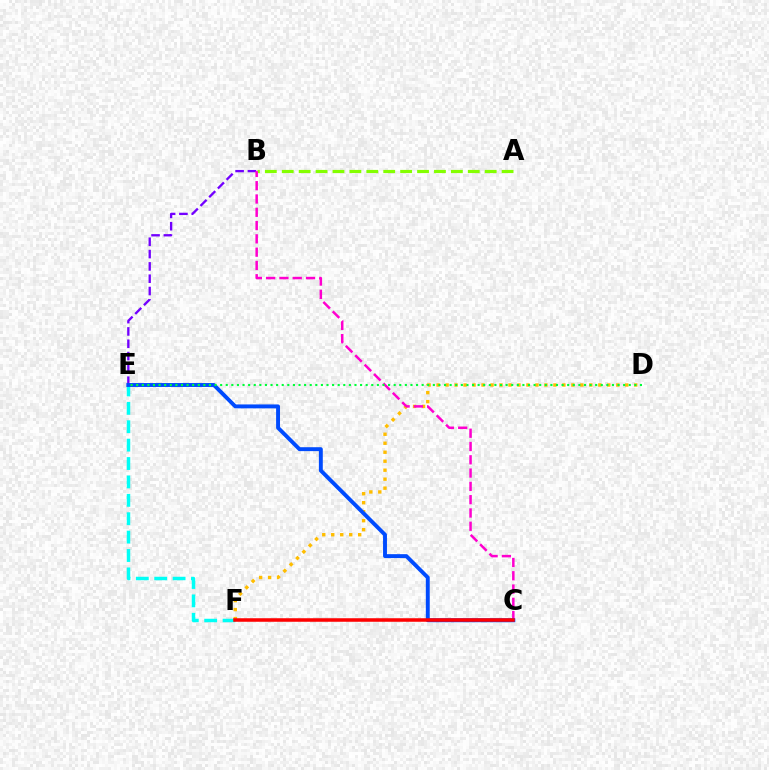{('B', 'E'): [{'color': '#7200ff', 'line_style': 'dashed', 'thickness': 1.67}], ('D', 'F'): [{'color': '#ffbd00', 'line_style': 'dotted', 'thickness': 2.44}], ('E', 'F'): [{'color': '#00fff6', 'line_style': 'dashed', 'thickness': 2.5}], ('A', 'B'): [{'color': '#84ff00', 'line_style': 'dashed', 'thickness': 2.3}], ('B', 'C'): [{'color': '#ff00cf', 'line_style': 'dashed', 'thickness': 1.81}], ('C', 'E'): [{'color': '#004bff', 'line_style': 'solid', 'thickness': 2.81}], ('D', 'E'): [{'color': '#00ff39', 'line_style': 'dotted', 'thickness': 1.52}], ('C', 'F'): [{'color': '#ff0000', 'line_style': 'solid', 'thickness': 2.54}]}